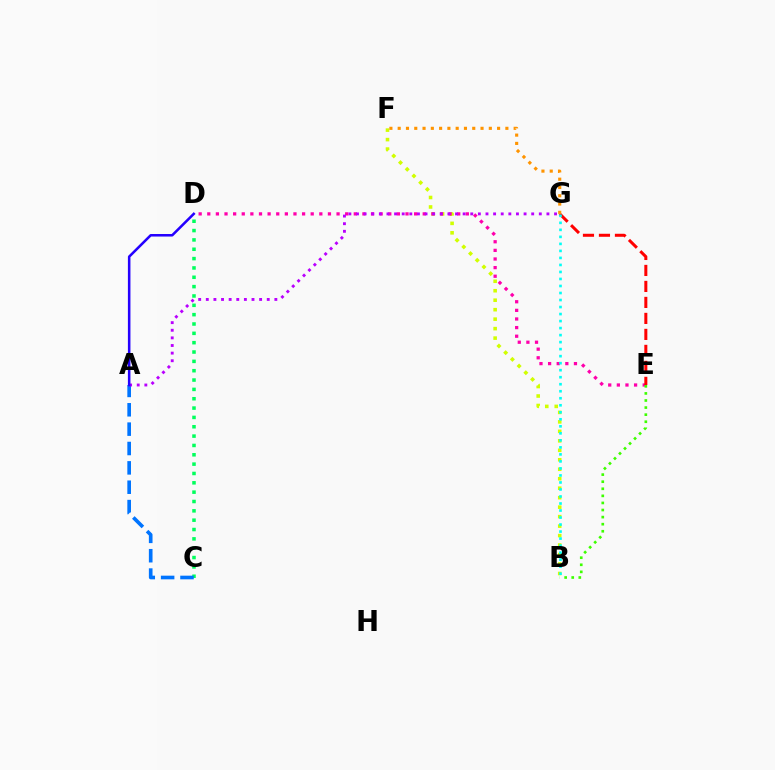{('B', 'F'): [{'color': '#d1ff00', 'line_style': 'dotted', 'thickness': 2.57}], ('C', 'D'): [{'color': '#00ff5c', 'line_style': 'dotted', 'thickness': 2.54}], ('D', 'E'): [{'color': '#ff00ac', 'line_style': 'dotted', 'thickness': 2.34}], ('A', 'C'): [{'color': '#0074ff', 'line_style': 'dashed', 'thickness': 2.63}], ('A', 'G'): [{'color': '#b900ff', 'line_style': 'dotted', 'thickness': 2.07}], ('B', 'E'): [{'color': '#3dff00', 'line_style': 'dotted', 'thickness': 1.92}], ('E', 'G'): [{'color': '#ff0000', 'line_style': 'dashed', 'thickness': 2.17}], ('A', 'D'): [{'color': '#2500ff', 'line_style': 'solid', 'thickness': 1.83}], ('F', 'G'): [{'color': '#ff9400', 'line_style': 'dotted', 'thickness': 2.25}], ('B', 'G'): [{'color': '#00fff6', 'line_style': 'dotted', 'thickness': 1.91}]}